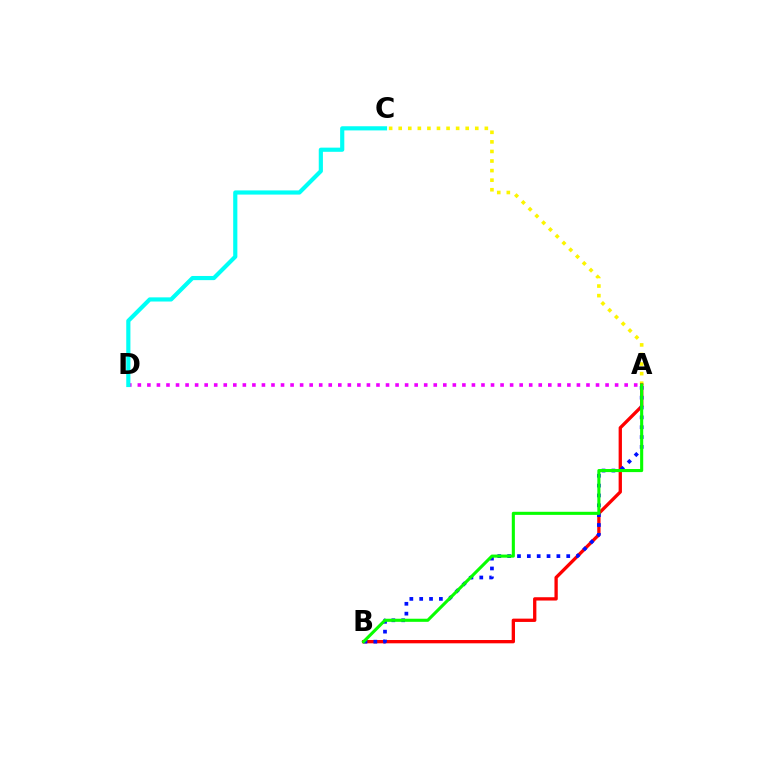{('A', 'C'): [{'color': '#fcf500', 'line_style': 'dotted', 'thickness': 2.6}], ('A', 'B'): [{'color': '#ff0000', 'line_style': 'solid', 'thickness': 2.38}, {'color': '#0010ff', 'line_style': 'dotted', 'thickness': 2.68}, {'color': '#08ff00', 'line_style': 'solid', 'thickness': 2.23}], ('A', 'D'): [{'color': '#ee00ff', 'line_style': 'dotted', 'thickness': 2.59}], ('C', 'D'): [{'color': '#00fff6', 'line_style': 'solid', 'thickness': 3.0}]}